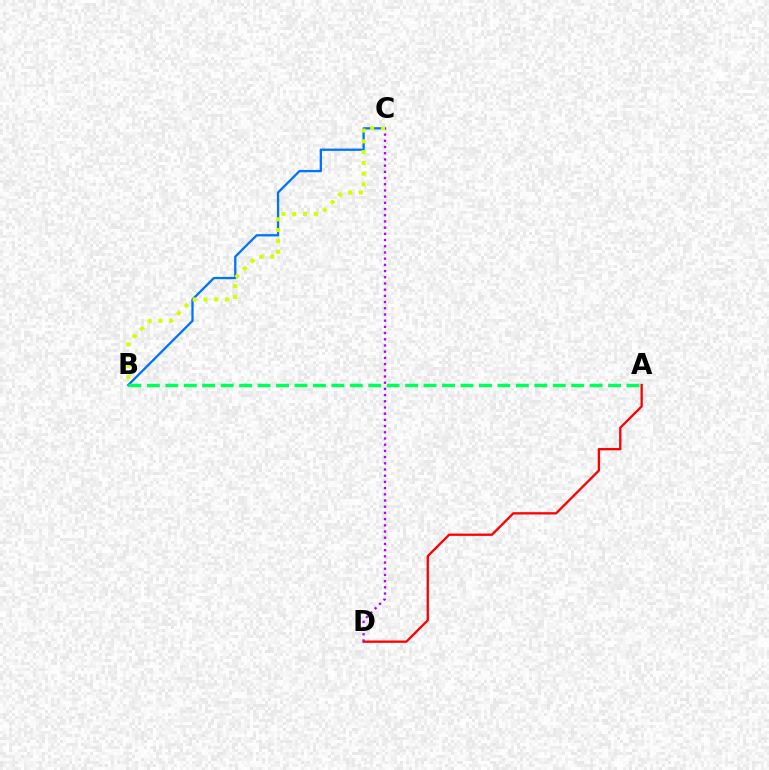{('A', 'D'): [{'color': '#ff0000', 'line_style': 'solid', 'thickness': 1.66}], ('B', 'C'): [{'color': '#0074ff', 'line_style': 'solid', 'thickness': 1.66}, {'color': '#d1ff00', 'line_style': 'dotted', 'thickness': 2.93}], ('C', 'D'): [{'color': '#b900ff', 'line_style': 'dotted', 'thickness': 1.68}], ('A', 'B'): [{'color': '#00ff5c', 'line_style': 'dashed', 'thickness': 2.51}]}